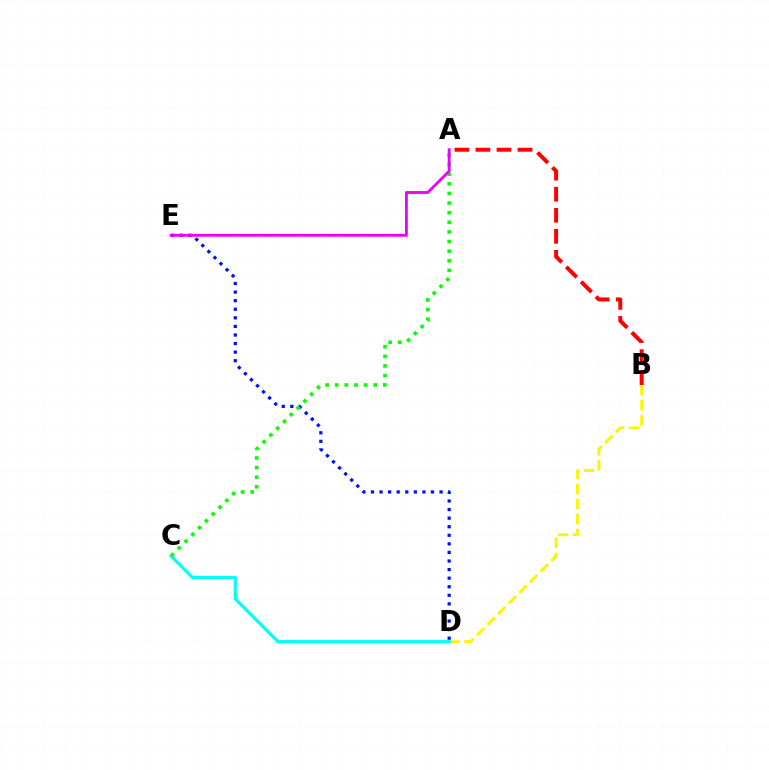{('A', 'B'): [{'color': '#ff0000', 'line_style': 'dashed', 'thickness': 2.86}], ('B', 'D'): [{'color': '#fcf500', 'line_style': 'dashed', 'thickness': 2.04}], ('C', 'D'): [{'color': '#00fff6', 'line_style': 'solid', 'thickness': 2.29}], ('D', 'E'): [{'color': '#0010ff', 'line_style': 'dotted', 'thickness': 2.33}], ('A', 'C'): [{'color': '#08ff00', 'line_style': 'dotted', 'thickness': 2.61}], ('A', 'E'): [{'color': '#ee00ff', 'line_style': 'solid', 'thickness': 2.07}]}